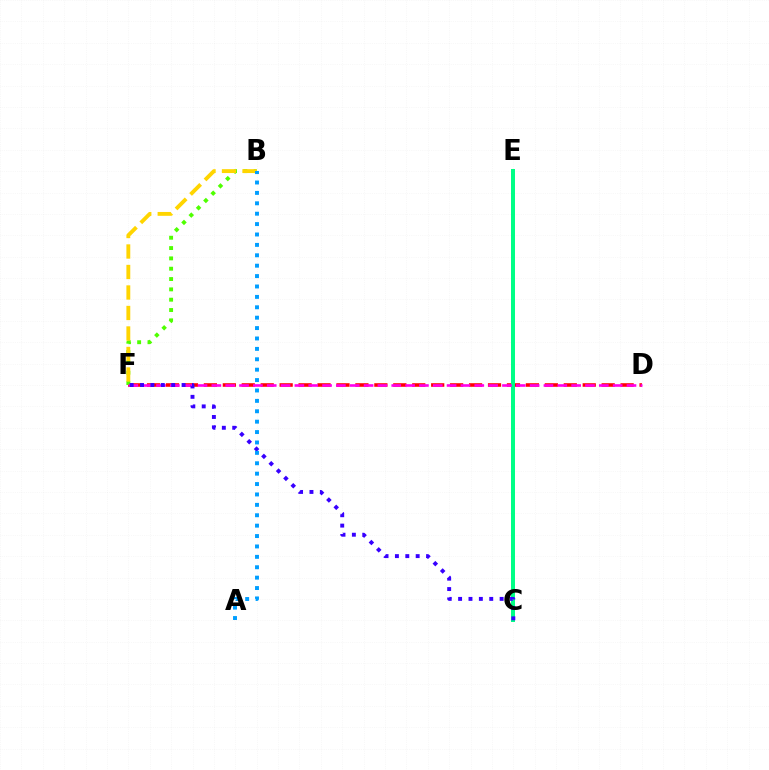{('D', 'F'): [{'color': '#ff0000', 'line_style': 'dashed', 'thickness': 2.57}, {'color': '#ff00ed', 'line_style': 'dashed', 'thickness': 1.88}], ('C', 'E'): [{'color': '#00ff86', 'line_style': 'solid', 'thickness': 2.87}], ('B', 'F'): [{'color': '#4fff00', 'line_style': 'dotted', 'thickness': 2.81}, {'color': '#ffd500', 'line_style': 'dashed', 'thickness': 2.78}], ('C', 'F'): [{'color': '#3700ff', 'line_style': 'dotted', 'thickness': 2.82}], ('A', 'B'): [{'color': '#009eff', 'line_style': 'dotted', 'thickness': 2.83}]}